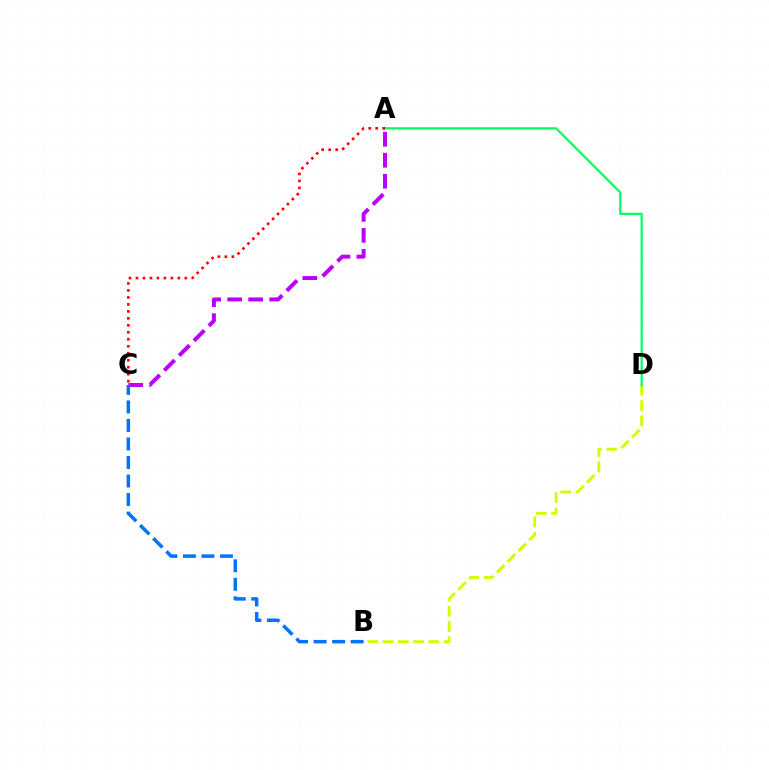{('B', 'D'): [{'color': '#d1ff00', 'line_style': 'dashed', 'thickness': 2.07}], ('A', 'D'): [{'color': '#00ff5c', 'line_style': 'solid', 'thickness': 1.57}], ('A', 'C'): [{'color': '#b900ff', 'line_style': 'dashed', 'thickness': 2.85}, {'color': '#ff0000', 'line_style': 'dotted', 'thickness': 1.9}], ('B', 'C'): [{'color': '#0074ff', 'line_style': 'dashed', 'thickness': 2.52}]}